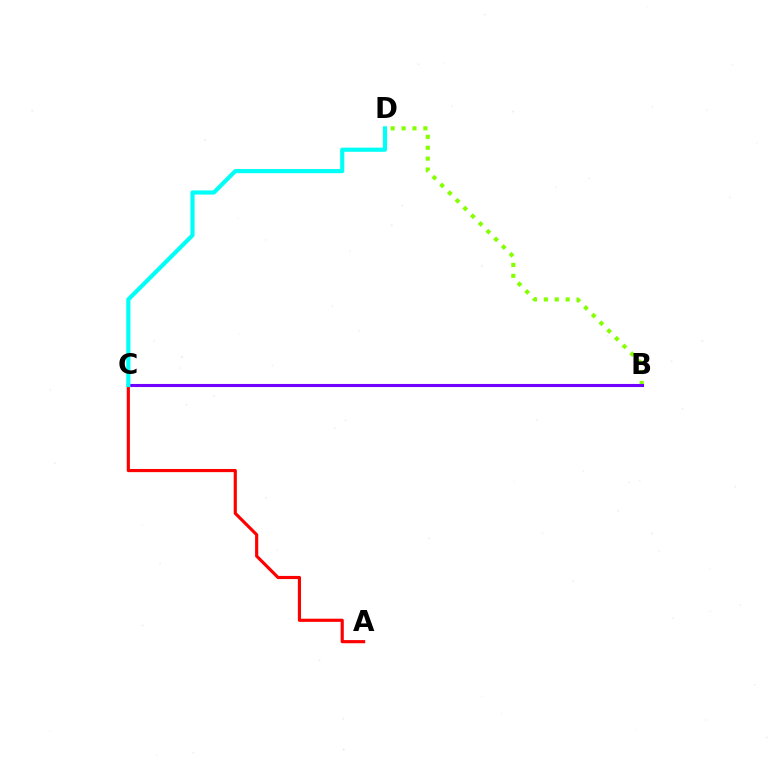{('B', 'D'): [{'color': '#84ff00', 'line_style': 'dotted', 'thickness': 2.96}], ('B', 'C'): [{'color': '#7200ff', 'line_style': 'solid', 'thickness': 2.23}], ('A', 'C'): [{'color': '#ff0000', 'line_style': 'solid', 'thickness': 2.27}], ('C', 'D'): [{'color': '#00fff6', 'line_style': 'solid', 'thickness': 2.98}]}